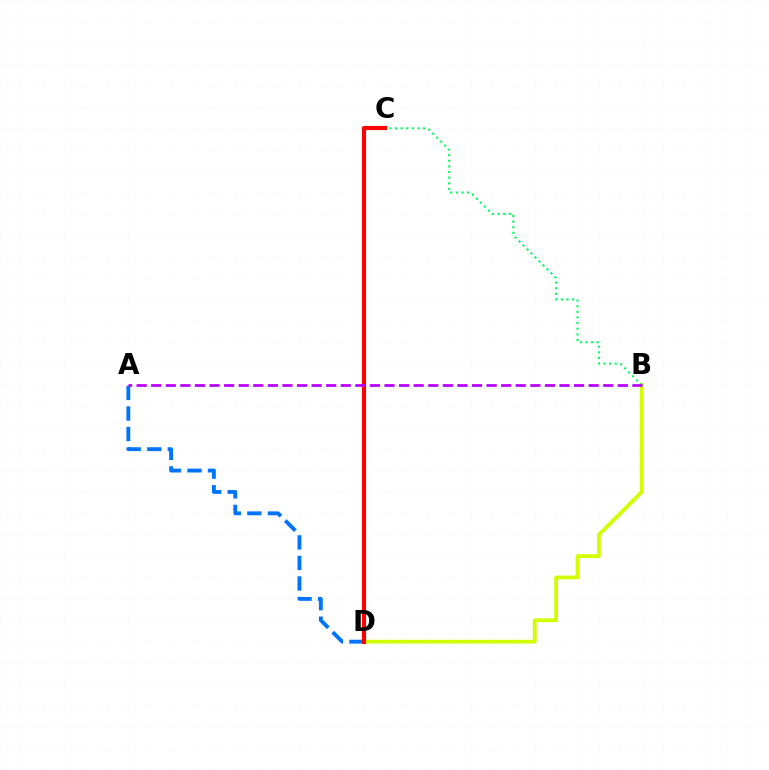{('B', 'D'): [{'color': '#d1ff00', 'line_style': 'solid', 'thickness': 2.73}], ('B', 'C'): [{'color': '#00ff5c', 'line_style': 'dotted', 'thickness': 1.53}], ('A', 'D'): [{'color': '#0074ff', 'line_style': 'dashed', 'thickness': 2.79}], ('C', 'D'): [{'color': '#ff0000', 'line_style': 'solid', 'thickness': 2.98}], ('A', 'B'): [{'color': '#b900ff', 'line_style': 'dashed', 'thickness': 1.98}]}